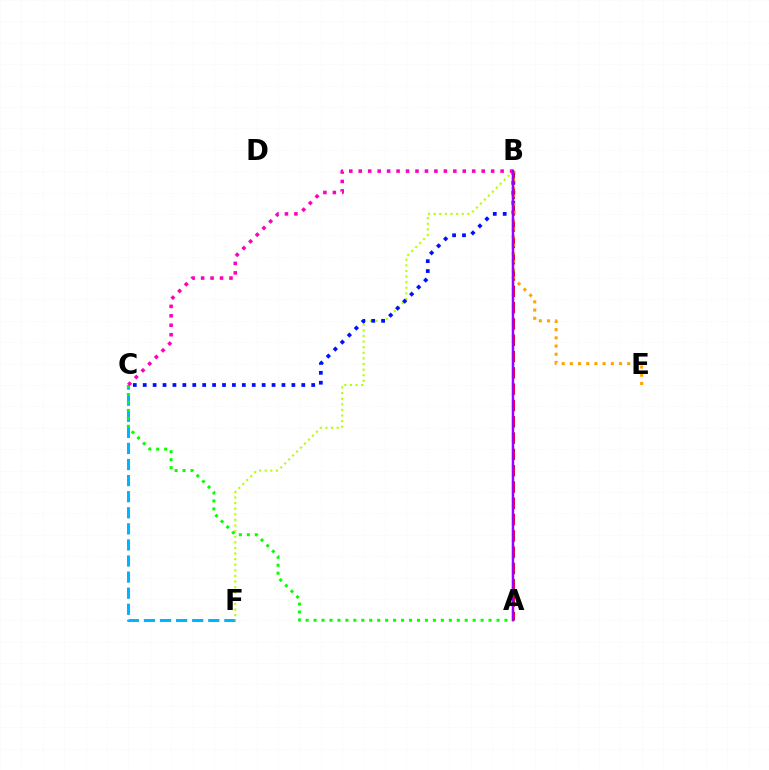{('C', 'F'): [{'color': '#00b5ff', 'line_style': 'dashed', 'thickness': 2.19}], ('B', 'F'): [{'color': '#b3ff00', 'line_style': 'dotted', 'thickness': 1.52}], ('A', 'C'): [{'color': '#08ff00', 'line_style': 'dotted', 'thickness': 2.16}], ('B', 'C'): [{'color': '#0010ff', 'line_style': 'dotted', 'thickness': 2.69}, {'color': '#ff00bd', 'line_style': 'dotted', 'thickness': 2.57}], ('A', 'B'): [{'color': '#ff0000', 'line_style': 'dashed', 'thickness': 2.22}, {'color': '#00ff9d', 'line_style': 'dotted', 'thickness': 1.59}, {'color': '#9b00ff', 'line_style': 'solid', 'thickness': 1.79}], ('B', 'E'): [{'color': '#ffa500', 'line_style': 'dotted', 'thickness': 2.23}]}